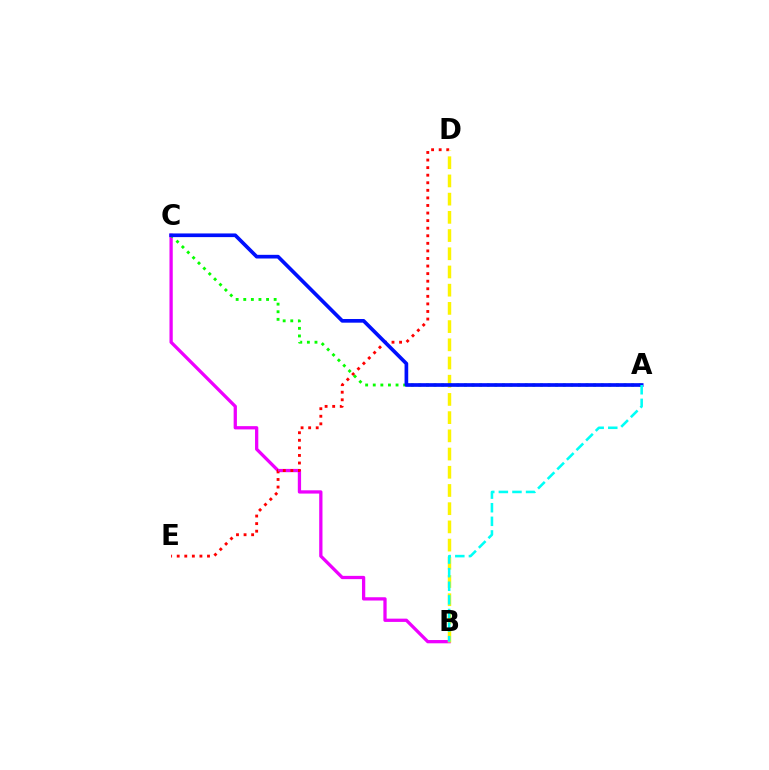{('B', 'C'): [{'color': '#ee00ff', 'line_style': 'solid', 'thickness': 2.36}], ('D', 'E'): [{'color': '#ff0000', 'line_style': 'dotted', 'thickness': 2.06}], ('B', 'D'): [{'color': '#fcf500', 'line_style': 'dashed', 'thickness': 2.47}], ('A', 'C'): [{'color': '#08ff00', 'line_style': 'dotted', 'thickness': 2.06}, {'color': '#0010ff', 'line_style': 'solid', 'thickness': 2.65}], ('A', 'B'): [{'color': '#00fff6', 'line_style': 'dashed', 'thickness': 1.85}]}